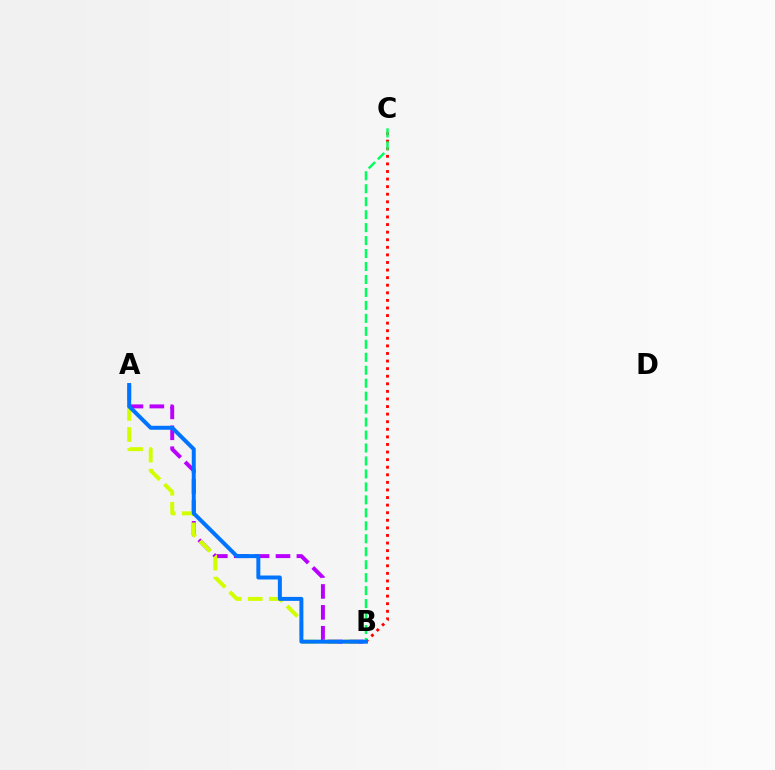{('A', 'B'): [{'color': '#b900ff', 'line_style': 'dashed', 'thickness': 2.84}, {'color': '#d1ff00', 'line_style': 'dashed', 'thickness': 2.86}, {'color': '#0074ff', 'line_style': 'solid', 'thickness': 2.86}], ('B', 'C'): [{'color': '#ff0000', 'line_style': 'dotted', 'thickness': 2.06}, {'color': '#00ff5c', 'line_style': 'dashed', 'thickness': 1.76}]}